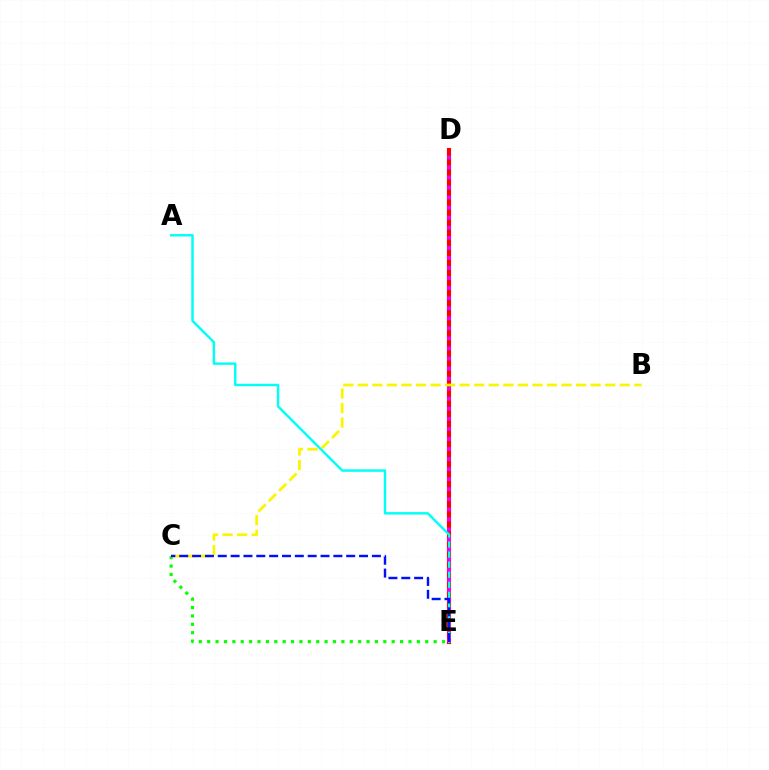{('D', 'E'): [{'color': '#ff0000', 'line_style': 'solid', 'thickness': 2.97}, {'color': '#ee00ff', 'line_style': 'dotted', 'thickness': 2.73}], ('A', 'E'): [{'color': '#00fff6', 'line_style': 'solid', 'thickness': 1.76}], ('C', 'E'): [{'color': '#08ff00', 'line_style': 'dotted', 'thickness': 2.28}, {'color': '#0010ff', 'line_style': 'dashed', 'thickness': 1.74}], ('B', 'C'): [{'color': '#fcf500', 'line_style': 'dashed', 'thickness': 1.98}]}